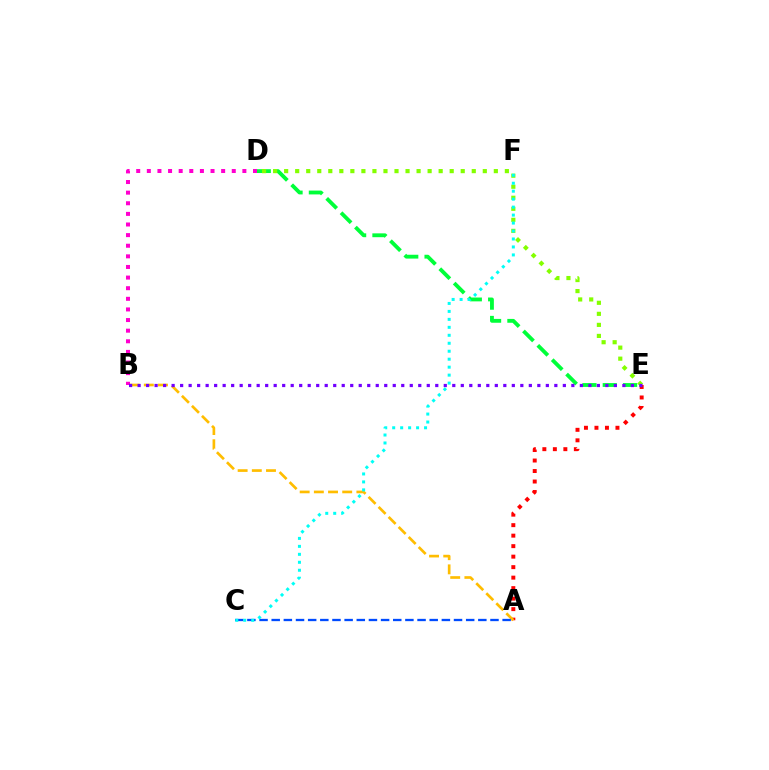{('D', 'E'): [{'color': '#00ff39', 'line_style': 'dashed', 'thickness': 2.76}, {'color': '#84ff00', 'line_style': 'dotted', 'thickness': 3.0}], ('A', 'E'): [{'color': '#ff0000', 'line_style': 'dotted', 'thickness': 2.85}], ('A', 'B'): [{'color': '#ffbd00', 'line_style': 'dashed', 'thickness': 1.93}], ('A', 'C'): [{'color': '#004bff', 'line_style': 'dashed', 'thickness': 1.65}], ('C', 'F'): [{'color': '#00fff6', 'line_style': 'dotted', 'thickness': 2.16}], ('B', 'D'): [{'color': '#ff00cf', 'line_style': 'dotted', 'thickness': 2.88}], ('B', 'E'): [{'color': '#7200ff', 'line_style': 'dotted', 'thickness': 2.31}]}